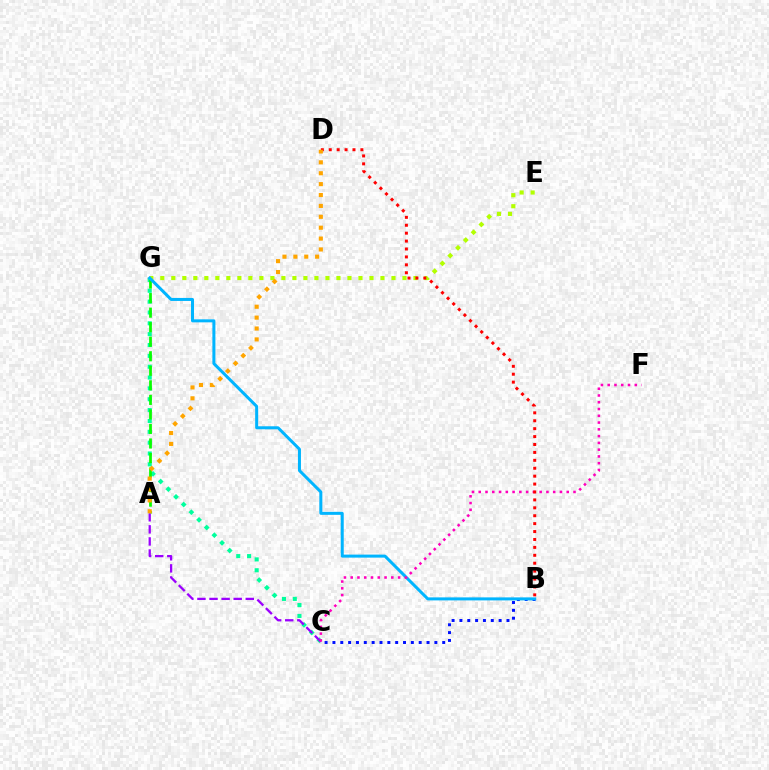{('C', 'G'): [{'color': '#00ff9d', 'line_style': 'dotted', 'thickness': 2.95}], ('A', 'G'): [{'color': '#08ff00', 'line_style': 'dashed', 'thickness': 1.97}], ('E', 'G'): [{'color': '#b3ff00', 'line_style': 'dotted', 'thickness': 2.99}], ('A', 'C'): [{'color': '#9b00ff', 'line_style': 'dashed', 'thickness': 1.64}], ('B', 'C'): [{'color': '#0010ff', 'line_style': 'dotted', 'thickness': 2.13}], ('B', 'G'): [{'color': '#00b5ff', 'line_style': 'solid', 'thickness': 2.17}], ('C', 'F'): [{'color': '#ff00bd', 'line_style': 'dotted', 'thickness': 1.84}], ('B', 'D'): [{'color': '#ff0000', 'line_style': 'dotted', 'thickness': 2.15}], ('A', 'D'): [{'color': '#ffa500', 'line_style': 'dotted', 'thickness': 2.96}]}